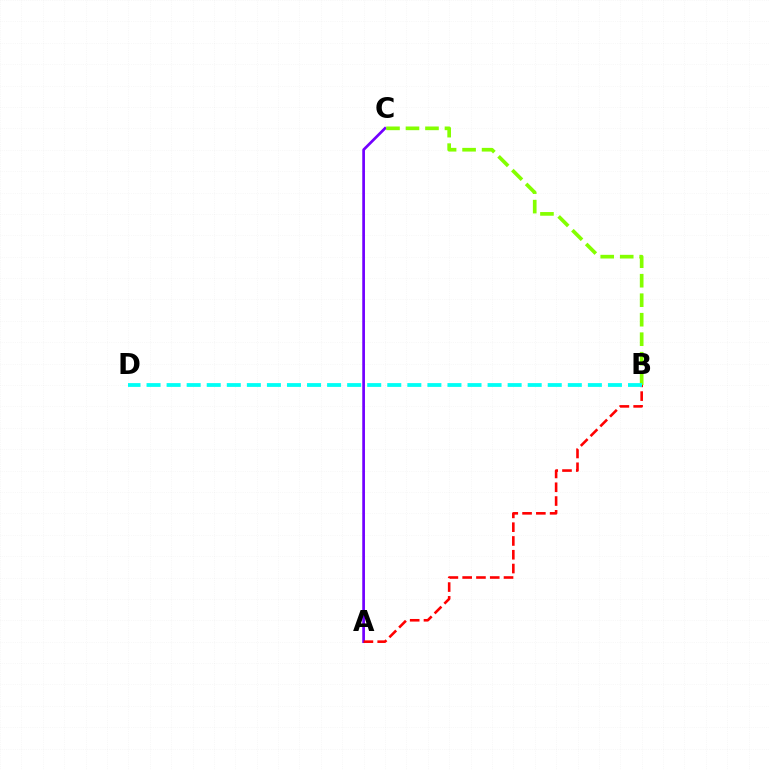{('A', 'C'): [{'color': '#7200ff', 'line_style': 'solid', 'thickness': 1.95}], ('B', 'C'): [{'color': '#84ff00', 'line_style': 'dashed', 'thickness': 2.65}], ('A', 'B'): [{'color': '#ff0000', 'line_style': 'dashed', 'thickness': 1.87}], ('B', 'D'): [{'color': '#00fff6', 'line_style': 'dashed', 'thickness': 2.73}]}